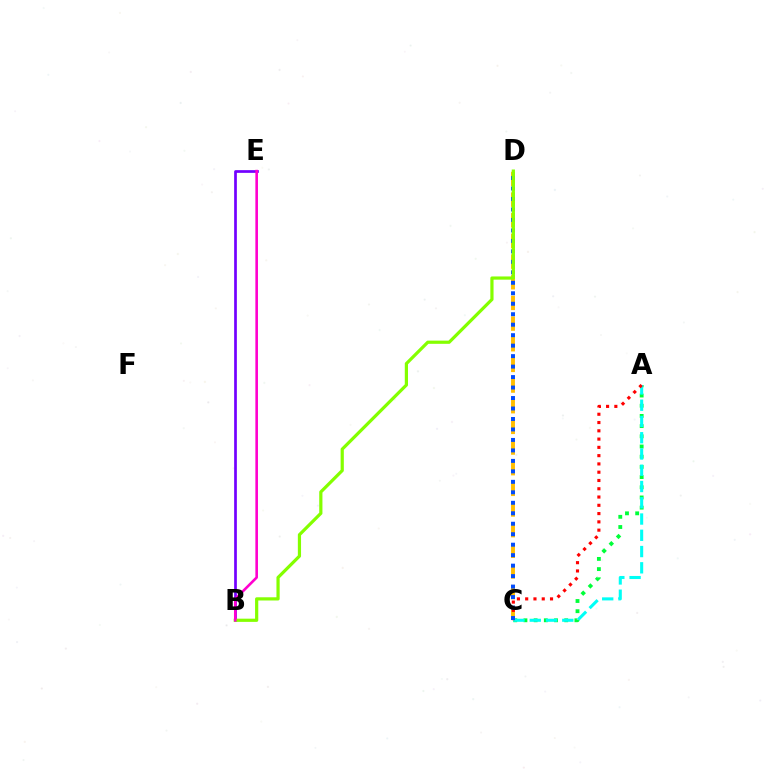{('C', 'D'): [{'color': '#ffbd00', 'line_style': 'dashed', 'thickness': 2.81}, {'color': '#004bff', 'line_style': 'dotted', 'thickness': 2.85}], ('A', 'C'): [{'color': '#00ff39', 'line_style': 'dotted', 'thickness': 2.77}, {'color': '#00fff6', 'line_style': 'dashed', 'thickness': 2.21}, {'color': '#ff0000', 'line_style': 'dotted', 'thickness': 2.25}], ('B', 'E'): [{'color': '#7200ff', 'line_style': 'solid', 'thickness': 1.95}, {'color': '#ff00cf', 'line_style': 'solid', 'thickness': 1.88}], ('B', 'D'): [{'color': '#84ff00', 'line_style': 'solid', 'thickness': 2.31}]}